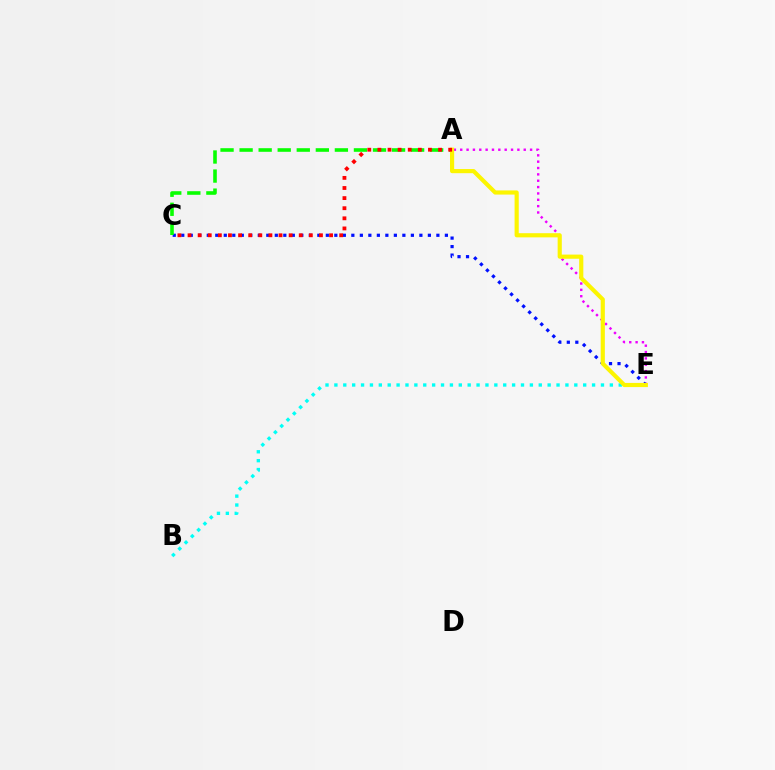{('A', 'E'): [{'color': '#ee00ff', 'line_style': 'dotted', 'thickness': 1.73}, {'color': '#fcf500', 'line_style': 'solid', 'thickness': 2.99}], ('B', 'E'): [{'color': '#00fff6', 'line_style': 'dotted', 'thickness': 2.41}], ('C', 'E'): [{'color': '#0010ff', 'line_style': 'dotted', 'thickness': 2.31}], ('A', 'C'): [{'color': '#08ff00', 'line_style': 'dashed', 'thickness': 2.59}, {'color': '#ff0000', 'line_style': 'dotted', 'thickness': 2.75}]}